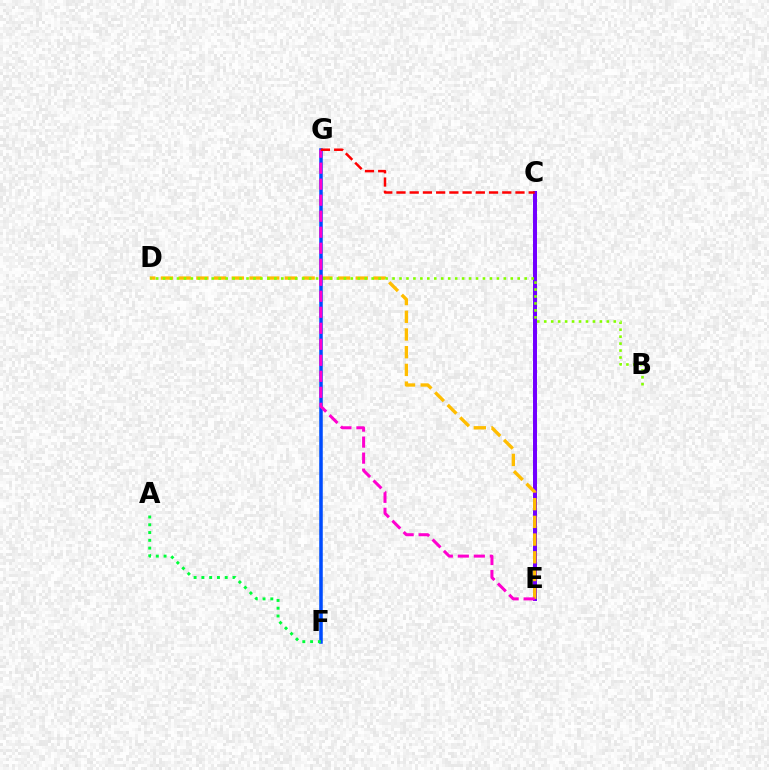{('F', 'G'): [{'color': '#00fff6', 'line_style': 'dashed', 'thickness': 1.56}, {'color': '#004bff', 'line_style': 'solid', 'thickness': 2.53}], ('C', 'E'): [{'color': '#7200ff', 'line_style': 'solid', 'thickness': 2.87}], ('D', 'E'): [{'color': '#ffbd00', 'line_style': 'dashed', 'thickness': 2.41}], ('B', 'D'): [{'color': '#84ff00', 'line_style': 'dotted', 'thickness': 1.89}], ('E', 'G'): [{'color': '#ff00cf', 'line_style': 'dashed', 'thickness': 2.17}], ('A', 'F'): [{'color': '#00ff39', 'line_style': 'dotted', 'thickness': 2.11}], ('C', 'G'): [{'color': '#ff0000', 'line_style': 'dashed', 'thickness': 1.8}]}